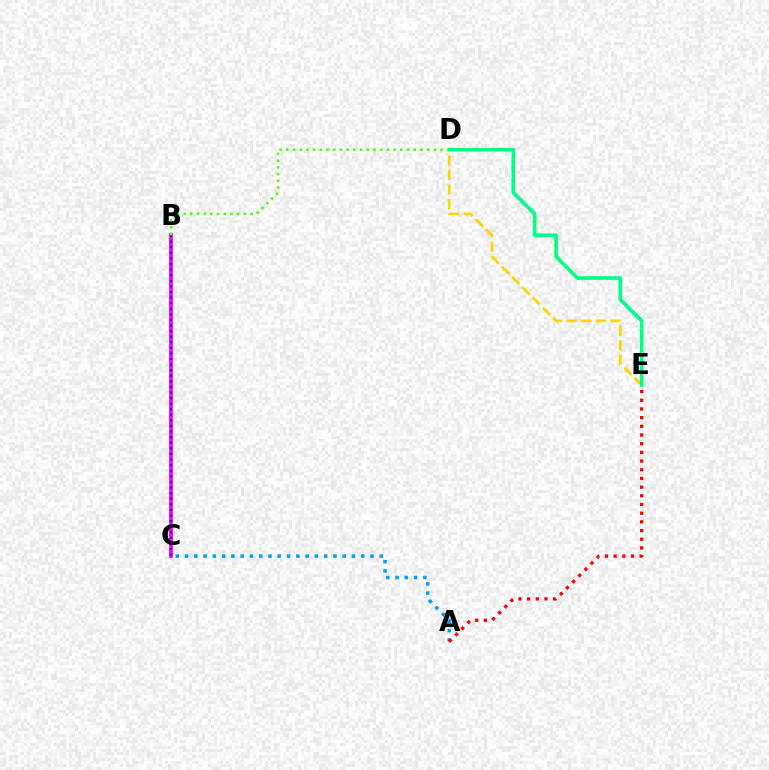{('D', 'E'): [{'color': '#ffd500', 'line_style': 'dashed', 'thickness': 1.98}, {'color': '#00ff86', 'line_style': 'solid', 'thickness': 2.62}], ('B', 'C'): [{'color': '#ff00ed', 'line_style': 'solid', 'thickness': 2.73}, {'color': '#3700ff', 'line_style': 'dotted', 'thickness': 1.52}], ('A', 'C'): [{'color': '#009eff', 'line_style': 'dotted', 'thickness': 2.52}], ('A', 'E'): [{'color': '#ff0000', 'line_style': 'dotted', 'thickness': 2.36}], ('B', 'D'): [{'color': '#4fff00', 'line_style': 'dotted', 'thickness': 1.82}]}